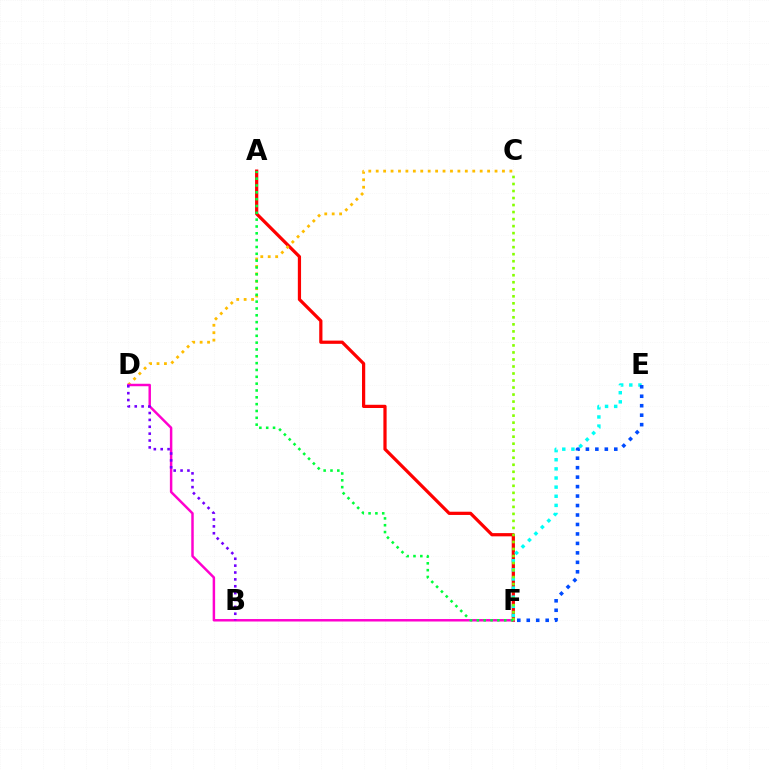{('A', 'F'): [{'color': '#ff0000', 'line_style': 'solid', 'thickness': 2.32}, {'color': '#00ff39', 'line_style': 'dotted', 'thickness': 1.86}], ('C', 'D'): [{'color': '#ffbd00', 'line_style': 'dotted', 'thickness': 2.02}], ('D', 'F'): [{'color': '#ff00cf', 'line_style': 'solid', 'thickness': 1.78}], ('E', 'F'): [{'color': '#00fff6', 'line_style': 'dotted', 'thickness': 2.48}, {'color': '#004bff', 'line_style': 'dotted', 'thickness': 2.57}], ('C', 'F'): [{'color': '#84ff00', 'line_style': 'dotted', 'thickness': 1.91}], ('B', 'D'): [{'color': '#7200ff', 'line_style': 'dotted', 'thickness': 1.87}]}